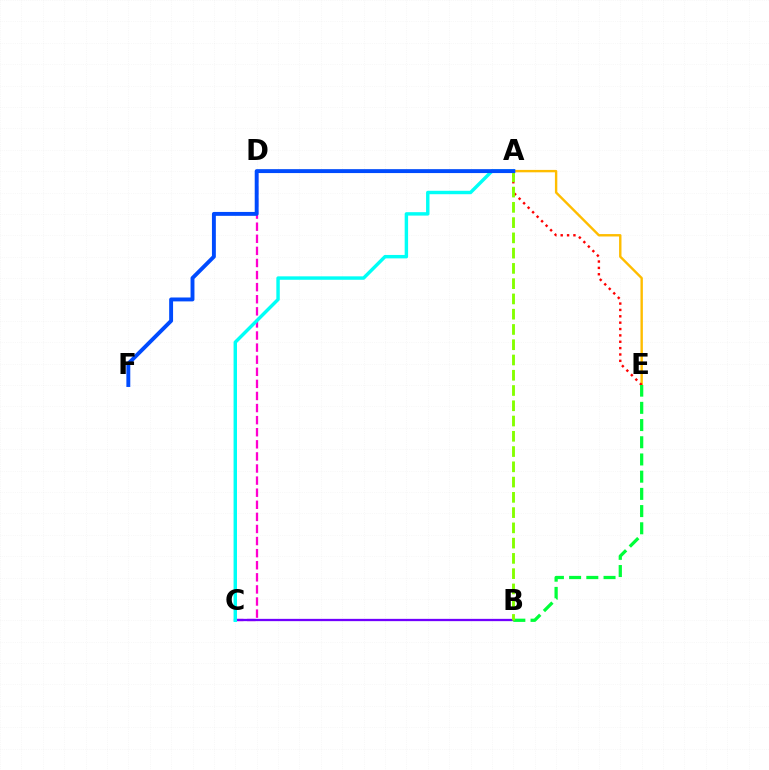{('C', 'D'): [{'color': '#ff00cf', 'line_style': 'dashed', 'thickness': 1.64}], ('D', 'E'): [{'color': '#ffbd00', 'line_style': 'solid', 'thickness': 1.73}], ('A', 'E'): [{'color': '#ff0000', 'line_style': 'dotted', 'thickness': 1.73}], ('B', 'C'): [{'color': '#7200ff', 'line_style': 'solid', 'thickness': 1.65}], ('B', 'E'): [{'color': '#00ff39', 'line_style': 'dashed', 'thickness': 2.34}], ('A', 'B'): [{'color': '#84ff00', 'line_style': 'dashed', 'thickness': 2.07}], ('A', 'C'): [{'color': '#00fff6', 'line_style': 'solid', 'thickness': 2.47}], ('A', 'F'): [{'color': '#004bff', 'line_style': 'solid', 'thickness': 2.81}]}